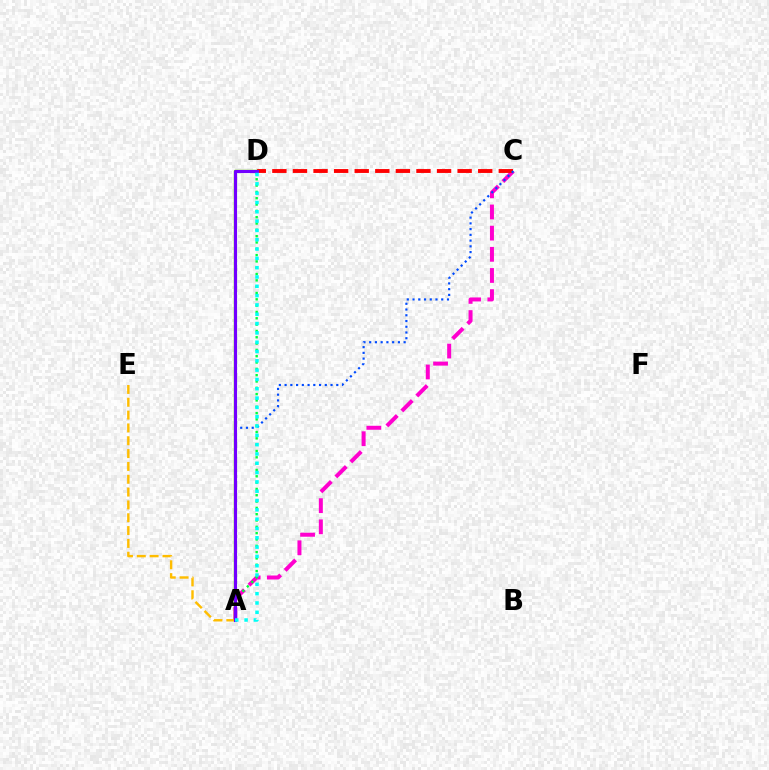{('A', 'C'): [{'color': '#ff00cf', 'line_style': 'dashed', 'thickness': 2.88}, {'color': '#004bff', 'line_style': 'dotted', 'thickness': 1.56}], ('C', 'D'): [{'color': '#ff0000', 'line_style': 'dashed', 'thickness': 2.8}], ('A', 'D'): [{'color': '#84ff00', 'line_style': 'solid', 'thickness': 1.78}, {'color': '#00ff39', 'line_style': 'dotted', 'thickness': 1.72}, {'color': '#7200ff', 'line_style': 'solid', 'thickness': 2.26}, {'color': '#00fff6', 'line_style': 'dotted', 'thickness': 2.53}], ('A', 'E'): [{'color': '#ffbd00', 'line_style': 'dashed', 'thickness': 1.74}]}